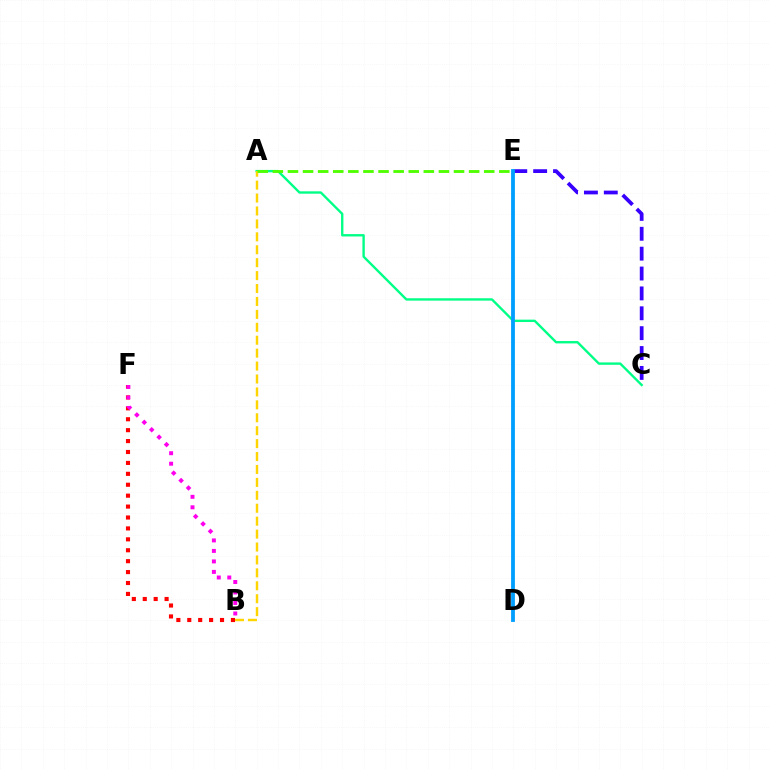{('C', 'E'): [{'color': '#3700ff', 'line_style': 'dashed', 'thickness': 2.7}], ('A', 'C'): [{'color': '#00ff86', 'line_style': 'solid', 'thickness': 1.71}], ('A', 'B'): [{'color': '#ffd500', 'line_style': 'dashed', 'thickness': 1.76}], ('D', 'E'): [{'color': '#009eff', 'line_style': 'solid', 'thickness': 2.74}], ('B', 'F'): [{'color': '#ff0000', 'line_style': 'dotted', 'thickness': 2.97}, {'color': '#ff00ed', 'line_style': 'dotted', 'thickness': 2.85}], ('A', 'E'): [{'color': '#4fff00', 'line_style': 'dashed', 'thickness': 2.05}]}